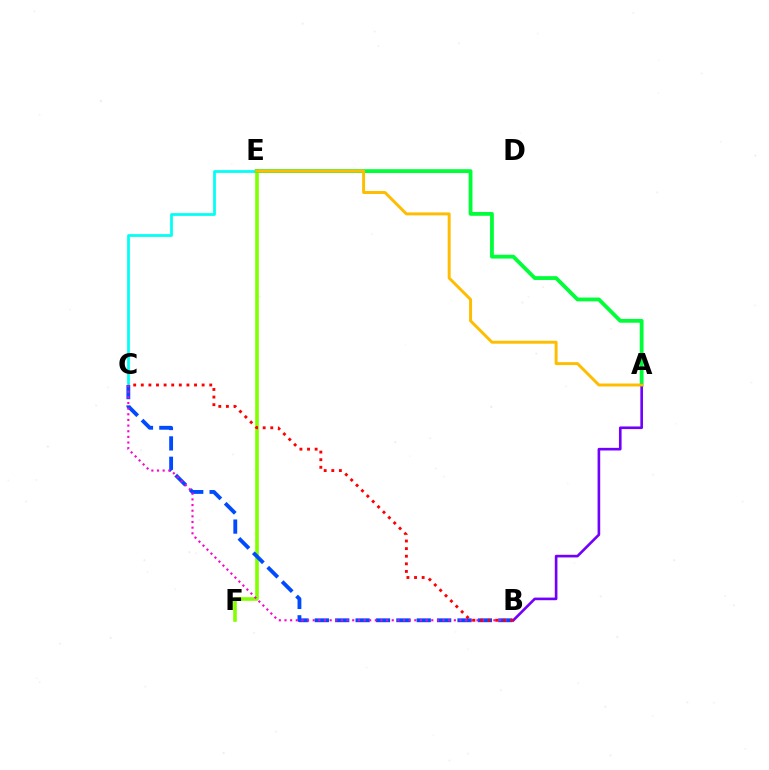{('E', 'F'): [{'color': '#84ff00', 'line_style': 'solid', 'thickness': 2.61}], ('C', 'E'): [{'color': '#00fff6', 'line_style': 'solid', 'thickness': 1.98}], ('A', 'E'): [{'color': '#00ff39', 'line_style': 'solid', 'thickness': 2.74}, {'color': '#ffbd00', 'line_style': 'solid', 'thickness': 2.12}], ('B', 'C'): [{'color': '#004bff', 'line_style': 'dashed', 'thickness': 2.77}, {'color': '#ff00cf', 'line_style': 'dotted', 'thickness': 1.53}, {'color': '#ff0000', 'line_style': 'dotted', 'thickness': 2.07}], ('A', 'B'): [{'color': '#7200ff', 'line_style': 'solid', 'thickness': 1.9}]}